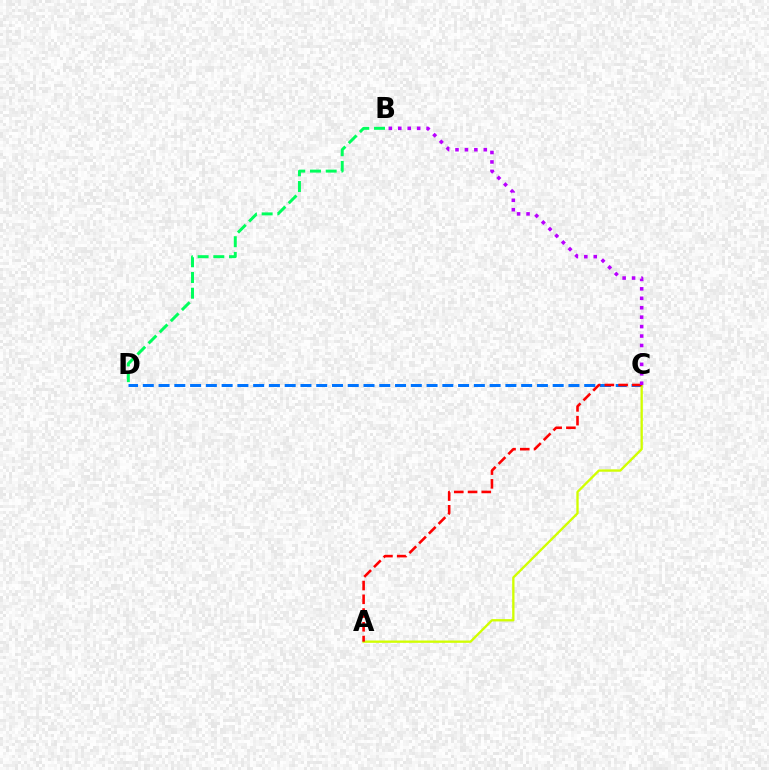{('C', 'D'): [{'color': '#0074ff', 'line_style': 'dashed', 'thickness': 2.14}], ('A', 'C'): [{'color': '#d1ff00', 'line_style': 'solid', 'thickness': 1.68}, {'color': '#ff0000', 'line_style': 'dashed', 'thickness': 1.87}], ('B', 'C'): [{'color': '#b900ff', 'line_style': 'dotted', 'thickness': 2.56}], ('B', 'D'): [{'color': '#00ff5c', 'line_style': 'dashed', 'thickness': 2.13}]}